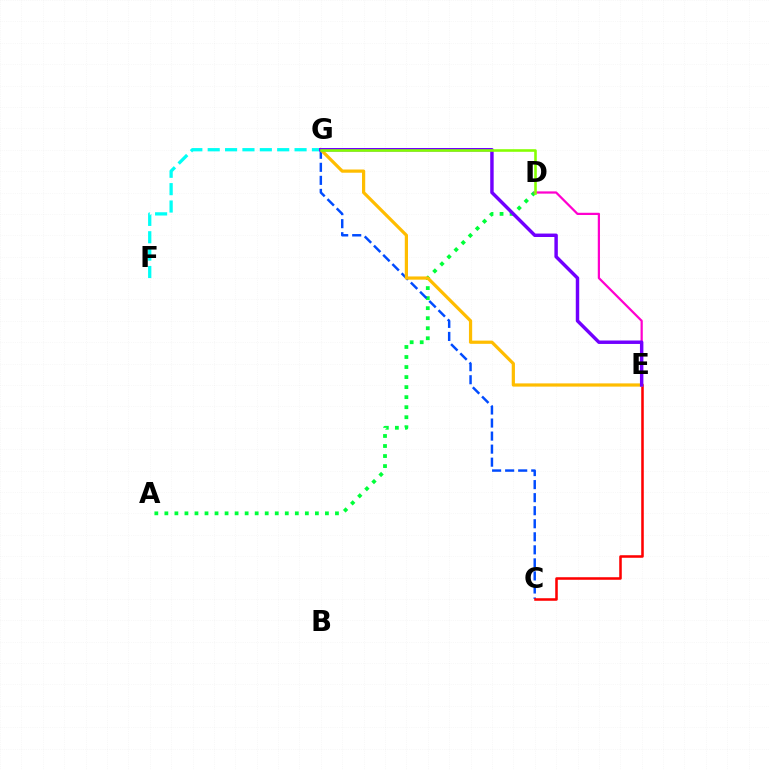{('F', 'G'): [{'color': '#00fff6', 'line_style': 'dashed', 'thickness': 2.36}], ('A', 'D'): [{'color': '#00ff39', 'line_style': 'dotted', 'thickness': 2.73}], ('C', 'G'): [{'color': '#004bff', 'line_style': 'dashed', 'thickness': 1.77}], ('C', 'E'): [{'color': '#ff0000', 'line_style': 'solid', 'thickness': 1.83}], ('D', 'E'): [{'color': '#ff00cf', 'line_style': 'solid', 'thickness': 1.61}], ('E', 'G'): [{'color': '#ffbd00', 'line_style': 'solid', 'thickness': 2.32}, {'color': '#7200ff', 'line_style': 'solid', 'thickness': 2.48}], ('D', 'G'): [{'color': '#84ff00', 'line_style': 'solid', 'thickness': 1.86}]}